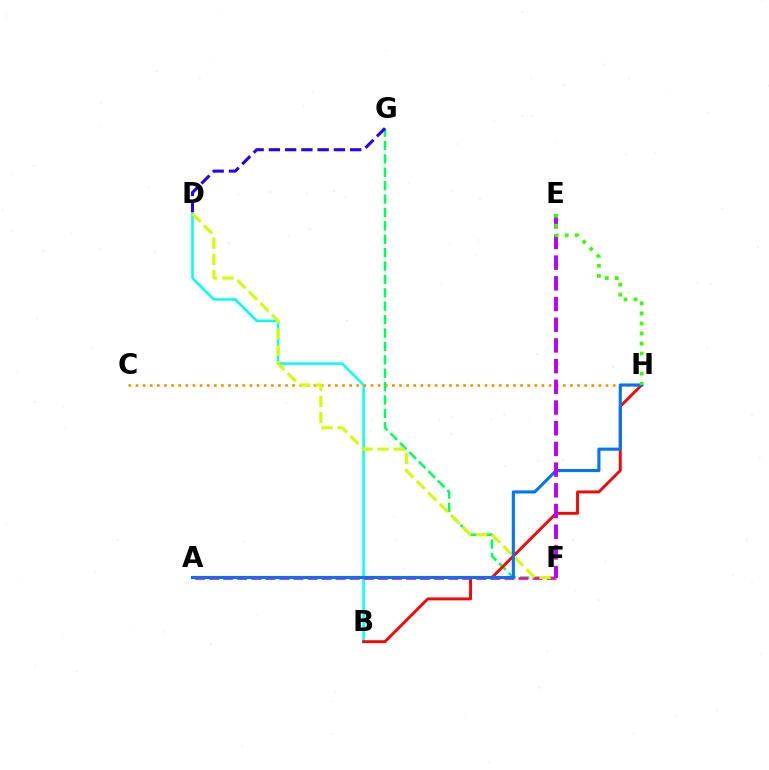{('B', 'D'): [{'color': '#00fff6', 'line_style': 'solid', 'thickness': 1.81}], ('C', 'H'): [{'color': '#ff9400', 'line_style': 'dotted', 'thickness': 1.94}], ('F', 'G'): [{'color': '#00ff5c', 'line_style': 'dashed', 'thickness': 1.82}], ('B', 'H'): [{'color': '#ff0000', 'line_style': 'solid', 'thickness': 2.07}], ('D', 'G'): [{'color': '#2500ff', 'line_style': 'dashed', 'thickness': 2.21}], ('A', 'F'): [{'color': '#ff00ac', 'line_style': 'dashed', 'thickness': 1.91}], ('D', 'F'): [{'color': '#d1ff00', 'line_style': 'dashed', 'thickness': 2.21}], ('A', 'H'): [{'color': '#0074ff', 'line_style': 'solid', 'thickness': 2.24}], ('E', 'F'): [{'color': '#b900ff', 'line_style': 'dashed', 'thickness': 2.81}], ('E', 'H'): [{'color': '#3dff00', 'line_style': 'dotted', 'thickness': 2.73}]}